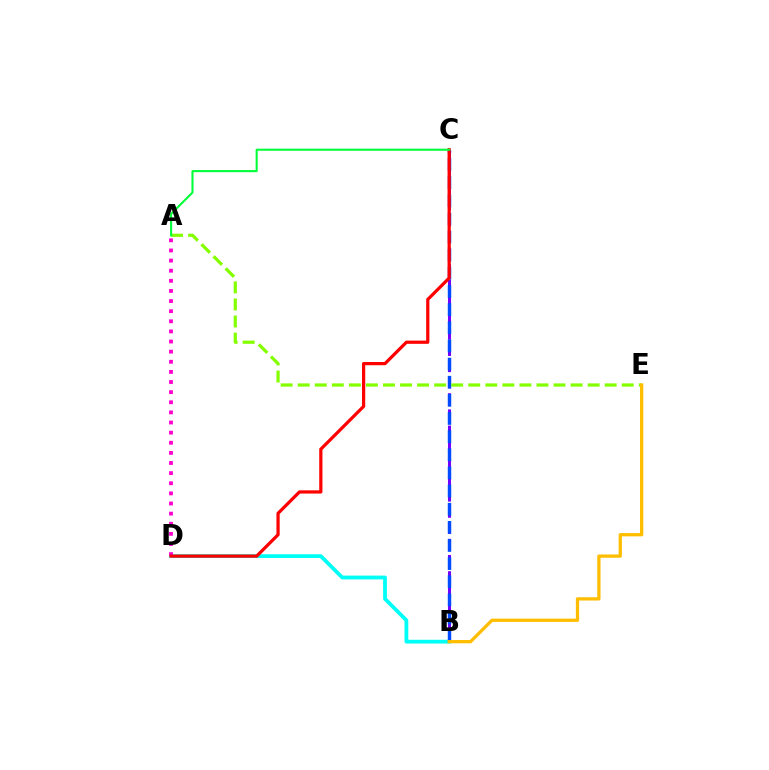{('B', 'C'): [{'color': '#7200ff', 'line_style': 'dashed', 'thickness': 2.2}, {'color': '#004bff', 'line_style': 'dashed', 'thickness': 2.46}], ('B', 'D'): [{'color': '#00fff6', 'line_style': 'solid', 'thickness': 2.72}], ('A', 'E'): [{'color': '#84ff00', 'line_style': 'dashed', 'thickness': 2.32}], ('A', 'D'): [{'color': '#ff00cf', 'line_style': 'dotted', 'thickness': 2.75}], ('C', 'D'): [{'color': '#ff0000', 'line_style': 'solid', 'thickness': 2.32}], ('B', 'E'): [{'color': '#ffbd00', 'line_style': 'solid', 'thickness': 2.35}], ('A', 'C'): [{'color': '#00ff39', 'line_style': 'solid', 'thickness': 1.5}]}